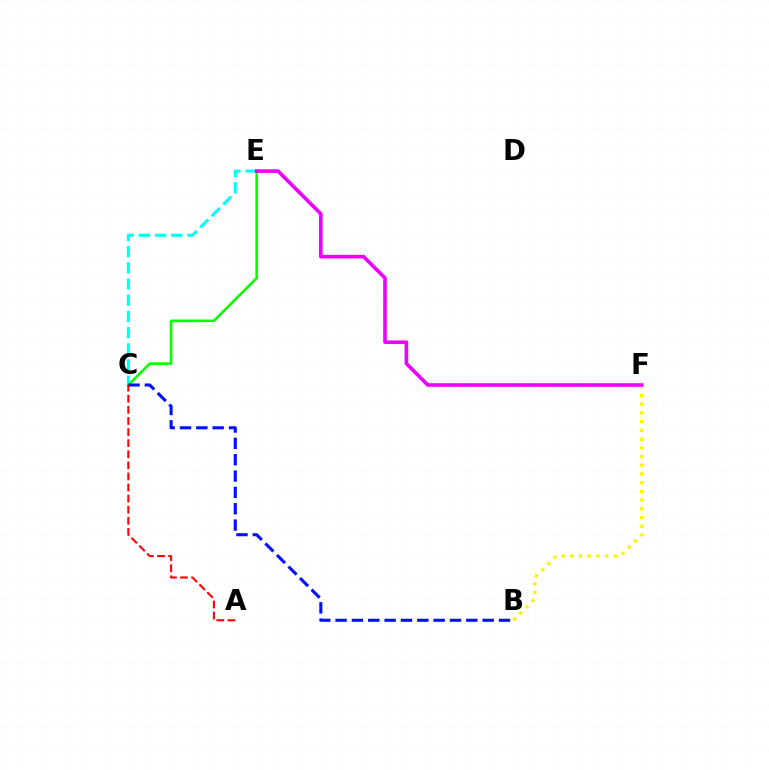{('C', 'E'): [{'color': '#00fff6', 'line_style': 'dashed', 'thickness': 2.2}, {'color': '#08ff00', 'line_style': 'solid', 'thickness': 1.86}], ('B', 'F'): [{'color': '#fcf500', 'line_style': 'dotted', 'thickness': 2.37}], ('B', 'C'): [{'color': '#0010ff', 'line_style': 'dashed', 'thickness': 2.22}], ('E', 'F'): [{'color': '#ee00ff', 'line_style': 'solid', 'thickness': 2.61}], ('A', 'C'): [{'color': '#ff0000', 'line_style': 'dashed', 'thickness': 1.51}]}